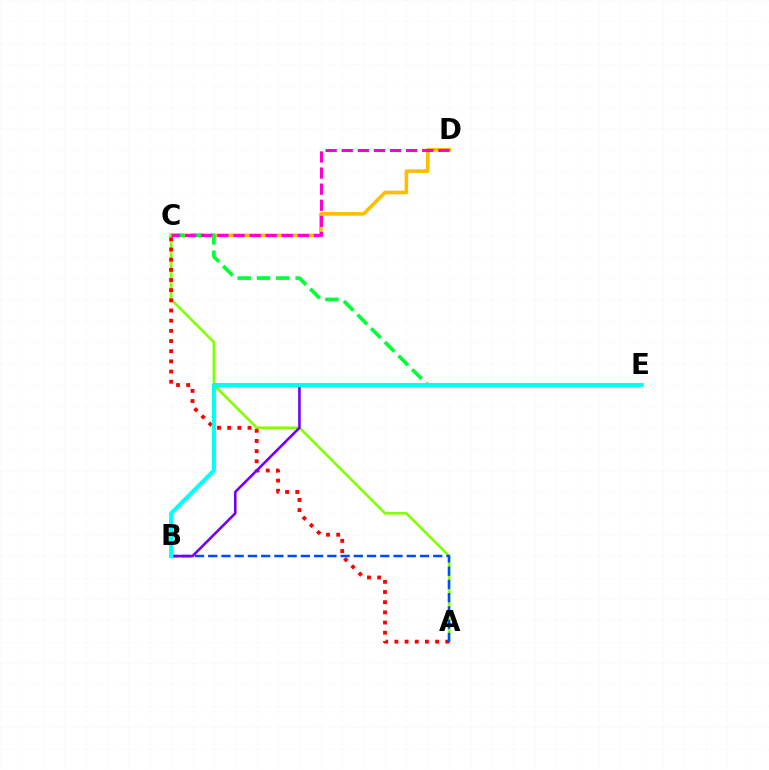{('C', 'D'): [{'color': '#ffbd00', 'line_style': 'solid', 'thickness': 2.59}, {'color': '#ff00cf', 'line_style': 'dashed', 'thickness': 2.19}], ('C', 'E'): [{'color': '#00ff39', 'line_style': 'dashed', 'thickness': 2.62}], ('A', 'C'): [{'color': '#84ff00', 'line_style': 'solid', 'thickness': 1.89}, {'color': '#ff0000', 'line_style': 'dotted', 'thickness': 2.76}], ('A', 'B'): [{'color': '#004bff', 'line_style': 'dashed', 'thickness': 1.8}], ('B', 'E'): [{'color': '#7200ff', 'line_style': 'solid', 'thickness': 1.87}, {'color': '#00fff6', 'line_style': 'solid', 'thickness': 2.91}]}